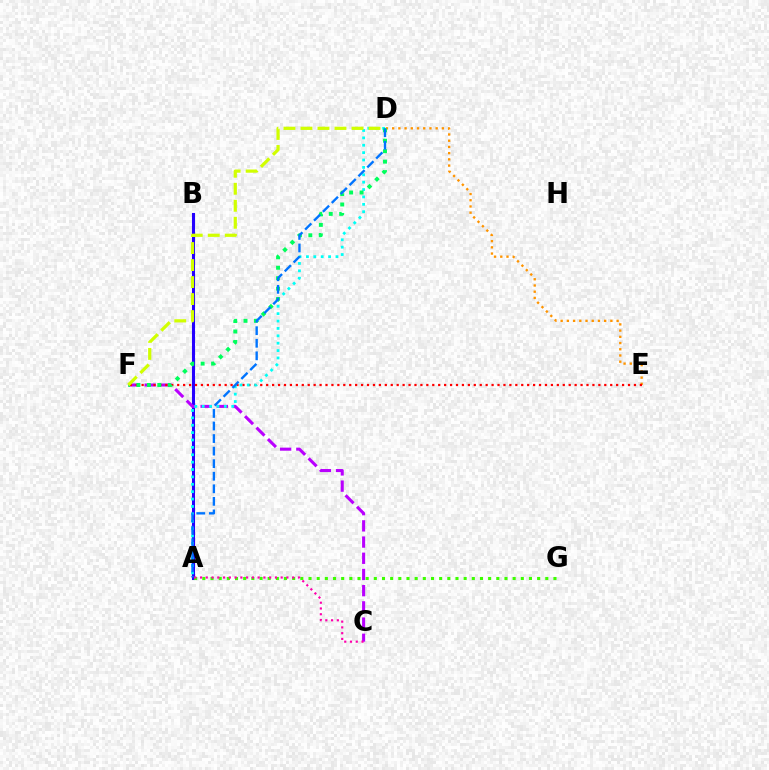{('A', 'B'): [{'color': '#2500ff', 'line_style': 'solid', 'thickness': 2.2}], ('D', 'E'): [{'color': '#ff9400', 'line_style': 'dotted', 'thickness': 1.69}], ('C', 'F'): [{'color': '#b900ff', 'line_style': 'dashed', 'thickness': 2.2}], ('E', 'F'): [{'color': '#ff0000', 'line_style': 'dotted', 'thickness': 1.61}], ('A', 'G'): [{'color': '#3dff00', 'line_style': 'dotted', 'thickness': 2.22}], ('A', 'D'): [{'color': '#00fff6', 'line_style': 'dotted', 'thickness': 2.01}, {'color': '#0074ff', 'line_style': 'dashed', 'thickness': 1.71}], ('A', 'C'): [{'color': '#ff00ac', 'line_style': 'dotted', 'thickness': 1.57}], ('D', 'F'): [{'color': '#00ff5c', 'line_style': 'dotted', 'thickness': 2.84}, {'color': '#d1ff00', 'line_style': 'dashed', 'thickness': 2.31}]}